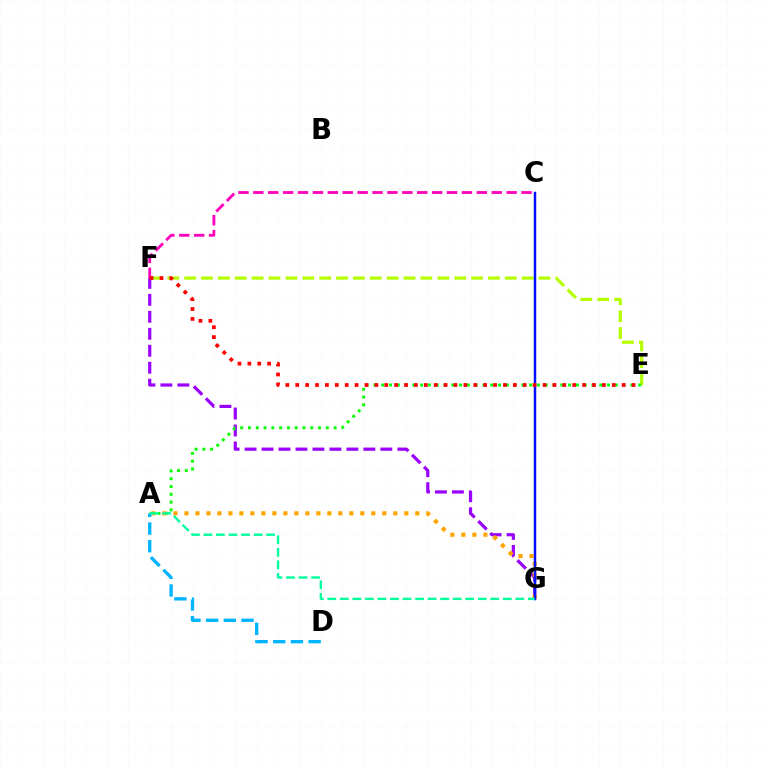{('F', 'G'): [{'color': '#9b00ff', 'line_style': 'dashed', 'thickness': 2.31}], ('E', 'F'): [{'color': '#b3ff00', 'line_style': 'dashed', 'thickness': 2.29}, {'color': '#ff0000', 'line_style': 'dotted', 'thickness': 2.69}], ('A', 'E'): [{'color': '#08ff00', 'line_style': 'dotted', 'thickness': 2.12}], ('A', 'G'): [{'color': '#ffa500', 'line_style': 'dotted', 'thickness': 2.99}, {'color': '#00ff9d', 'line_style': 'dashed', 'thickness': 1.7}], ('C', 'G'): [{'color': '#0010ff', 'line_style': 'solid', 'thickness': 1.77}], ('A', 'D'): [{'color': '#00b5ff', 'line_style': 'dashed', 'thickness': 2.4}], ('C', 'F'): [{'color': '#ff00bd', 'line_style': 'dashed', 'thickness': 2.02}]}